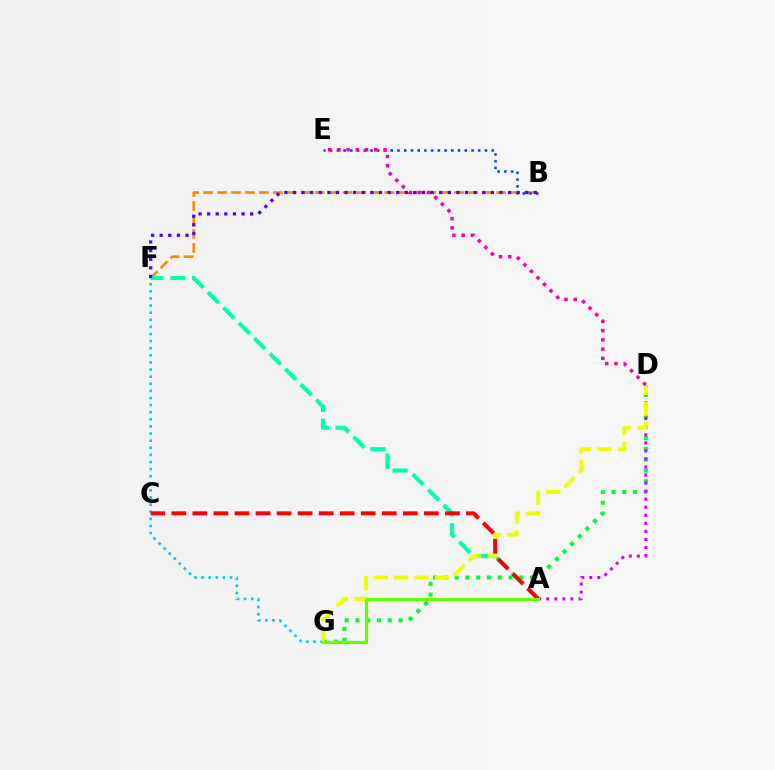{('D', 'G'): [{'color': '#00ff27', 'line_style': 'dotted', 'thickness': 2.93}, {'color': '#eeff00', 'line_style': 'dashed', 'thickness': 2.78}], ('F', 'G'): [{'color': '#00c7ff', 'line_style': 'dotted', 'thickness': 1.93}], ('B', 'F'): [{'color': '#ff8800', 'line_style': 'dashed', 'thickness': 1.9}, {'color': '#4f00ff', 'line_style': 'dotted', 'thickness': 2.34}], ('A', 'F'): [{'color': '#00ffaf', 'line_style': 'dashed', 'thickness': 2.96}], ('A', 'D'): [{'color': '#d600ff', 'line_style': 'dotted', 'thickness': 2.19}], ('A', 'C'): [{'color': '#ff0000', 'line_style': 'dashed', 'thickness': 2.86}], ('A', 'G'): [{'color': '#66ff00', 'line_style': 'solid', 'thickness': 2.31}], ('B', 'E'): [{'color': '#003fff', 'line_style': 'dotted', 'thickness': 1.83}], ('D', 'E'): [{'color': '#ff00a0', 'line_style': 'dotted', 'thickness': 2.51}]}